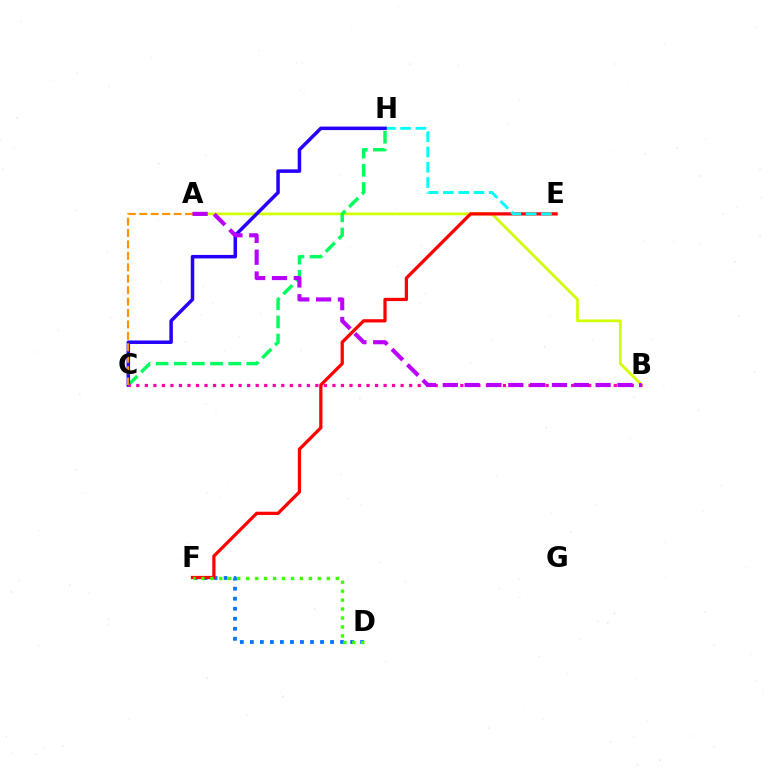{('D', 'F'): [{'color': '#0074ff', 'line_style': 'dotted', 'thickness': 2.72}, {'color': '#3dff00', 'line_style': 'dotted', 'thickness': 2.43}], ('A', 'B'): [{'color': '#d1ff00', 'line_style': 'solid', 'thickness': 1.97}, {'color': '#b900ff', 'line_style': 'dashed', 'thickness': 2.97}], ('E', 'F'): [{'color': '#ff0000', 'line_style': 'solid', 'thickness': 2.34}], ('E', 'H'): [{'color': '#00fff6', 'line_style': 'dashed', 'thickness': 2.08}], ('C', 'H'): [{'color': '#00ff5c', 'line_style': 'dashed', 'thickness': 2.46}, {'color': '#2500ff', 'line_style': 'solid', 'thickness': 2.53}], ('B', 'C'): [{'color': '#ff00ac', 'line_style': 'dotted', 'thickness': 2.32}], ('A', 'C'): [{'color': '#ff9400', 'line_style': 'dashed', 'thickness': 1.55}]}